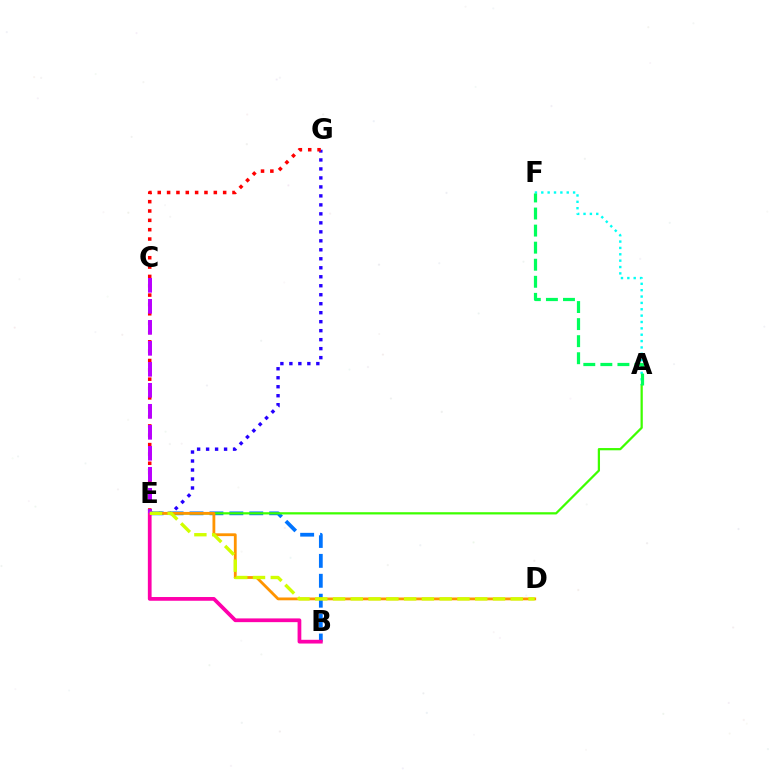{('E', 'G'): [{'color': '#2500ff', 'line_style': 'dotted', 'thickness': 2.44}, {'color': '#ff0000', 'line_style': 'dotted', 'thickness': 2.54}], ('B', 'E'): [{'color': '#0074ff', 'line_style': 'dashed', 'thickness': 2.71}, {'color': '#ff00ac', 'line_style': 'solid', 'thickness': 2.69}], ('A', 'E'): [{'color': '#3dff00', 'line_style': 'solid', 'thickness': 1.61}], ('D', 'E'): [{'color': '#ff9400', 'line_style': 'solid', 'thickness': 2.02}, {'color': '#d1ff00', 'line_style': 'dashed', 'thickness': 2.41}], ('A', 'F'): [{'color': '#00fff6', 'line_style': 'dotted', 'thickness': 1.73}, {'color': '#00ff5c', 'line_style': 'dashed', 'thickness': 2.32}], ('C', 'E'): [{'color': '#b900ff', 'line_style': 'dashed', 'thickness': 2.85}]}